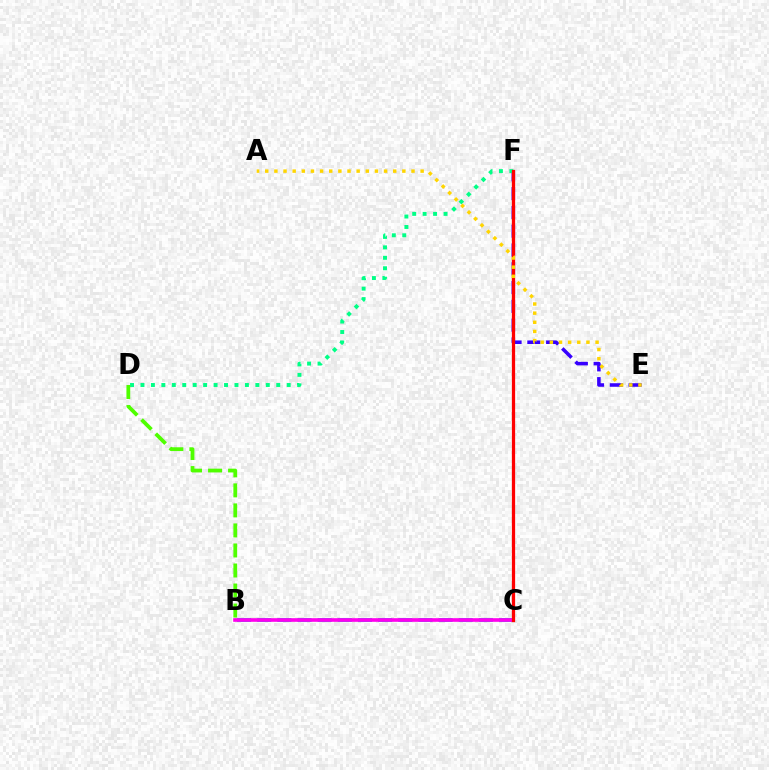{('B', 'C'): [{'color': '#009eff', 'line_style': 'dashed', 'thickness': 2.74}, {'color': '#ff00ed', 'line_style': 'solid', 'thickness': 2.62}], ('E', 'F'): [{'color': '#3700ff', 'line_style': 'dashed', 'thickness': 2.55}], ('D', 'F'): [{'color': '#00ff86', 'line_style': 'dotted', 'thickness': 2.84}], ('C', 'F'): [{'color': '#ff0000', 'line_style': 'solid', 'thickness': 2.34}], ('A', 'E'): [{'color': '#ffd500', 'line_style': 'dotted', 'thickness': 2.48}], ('B', 'D'): [{'color': '#4fff00', 'line_style': 'dashed', 'thickness': 2.72}]}